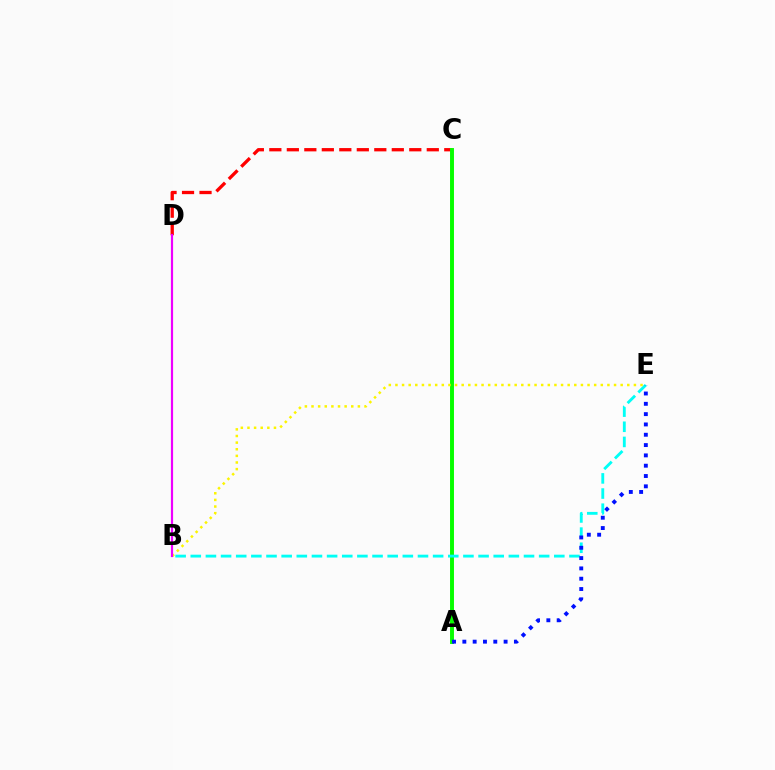{('C', 'D'): [{'color': '#ff0000', 'line_style': 'dashed', 'thickness': 2.38}], ('A', 'C'): [{'color': '#08ff00', 'line_style': 'solid', 'thickness': 2.83}], ('B', 'E'): [{'color': '#00fff6', 'line_style': 'dashed', 'thickness': 2.06}, {'color': '#fcf500', 'line_style': 'dotted', 'thickness': 1.8}], ('B', 'D'): [{'color': '#ee00ff', 'line_style': 'solid', 'thickness': 1.57}], ('A', 'E'): [{'color': '#0010ff', 'line_style': 'dotted', 'thickness': 2.8}]}